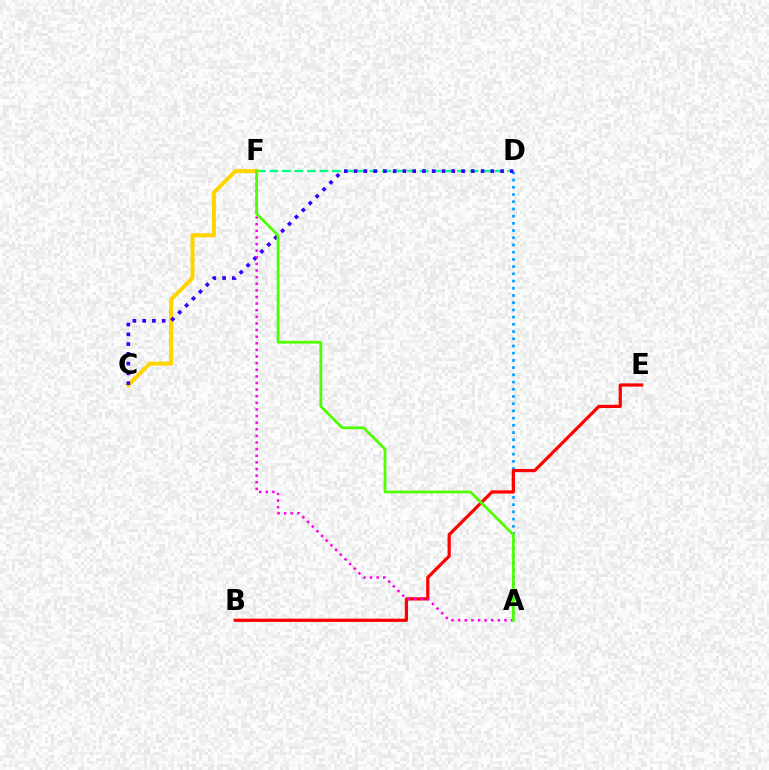{('A', 'D'): [{'color': '#009eff', 'line_style': 'dotted', 'thickness': 1.96}], ('D', 'F'): [{'color': '#00ff86', 'line_style': 'dashed', 'thickness': 1.7}], ('B', 'E'): [{'color': '#ff0000', 'line_style': 'solid', 'thickness': 2.32}], ('C', 'F'): [{'color': '#ffd500', 'line_style': 'solid', 'thickness': 2.88}], ('C', 'D'): [{'color': '#3700ff', 'line_style': 'dotted', 'thickness': 2.65}], ('A', 'F'): [{'color': '#ff00ed', 'line_style': 'dotted', 'thickness': 1.8}, {'color': '#4fff00', 'line_style': 'solid', 'thickness': 1.99}]}